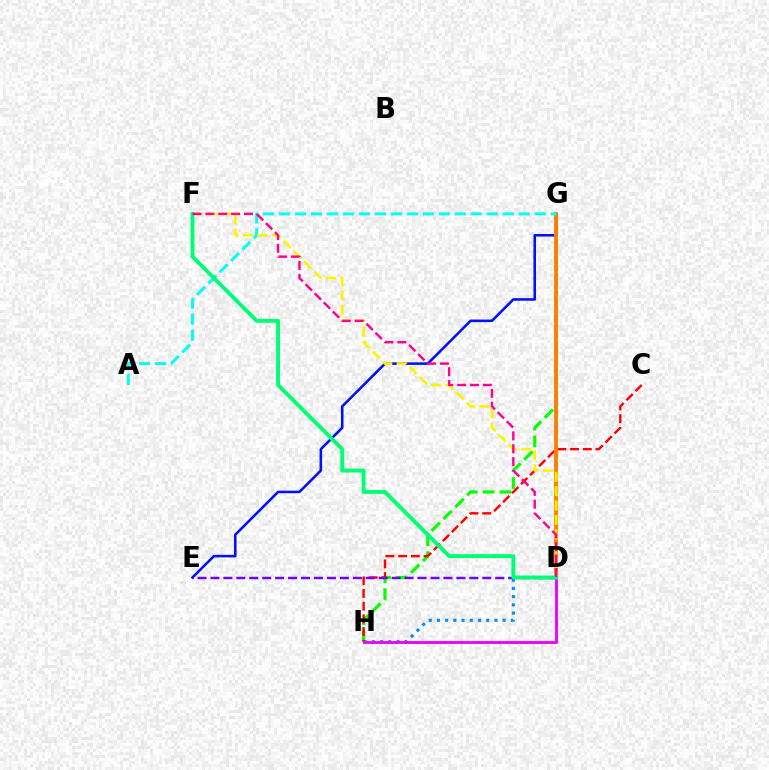{('G', 'H'): [{'color': '#08ff00', 'line_style': 'dashed', 'thickness': 2.29}], ('D', 'H'): [{'color': '#008cff', 'line_style': 'dotted', 'thickness': 2.23}, {'color': '#ee00ff', 'line_style': 'solid', 'thickness': 2.06}], ('C', 'H'): [{'color': '#ff0000', 'line_style': 'dashed', 'thickness': 1.73}], ('D', 'G'): [{'color': '#84ff00', 'line_style': 'dotted', 'thickness': 2.34}, {'color': '#ff7c00', 'line_style': 'solid', 'thickness': 2.72}], ('E', 'G'): [{'color': '#0010ff', 'line_style': 'solid', 'thickness': 1.84}], ('A', 'G'): [{'color': '#00fff6', 'line_style': 'dashed', 'thickness': 2.17}], ('D', 'E'): [{'color': '#7200ff', 'line_style': 'dashed', 'thickness': 1.76}], ('D', 'F'): [{'color': '#fcf500', 'line_style': 'dashed', 'thickness': 1.95}, {'color': '#00ff74', 'line_style': 'solid', 'thickness': 2.81}, {'color': '#ff0094', 'line_style': 'dashed', 'thickness': 1.75}]}